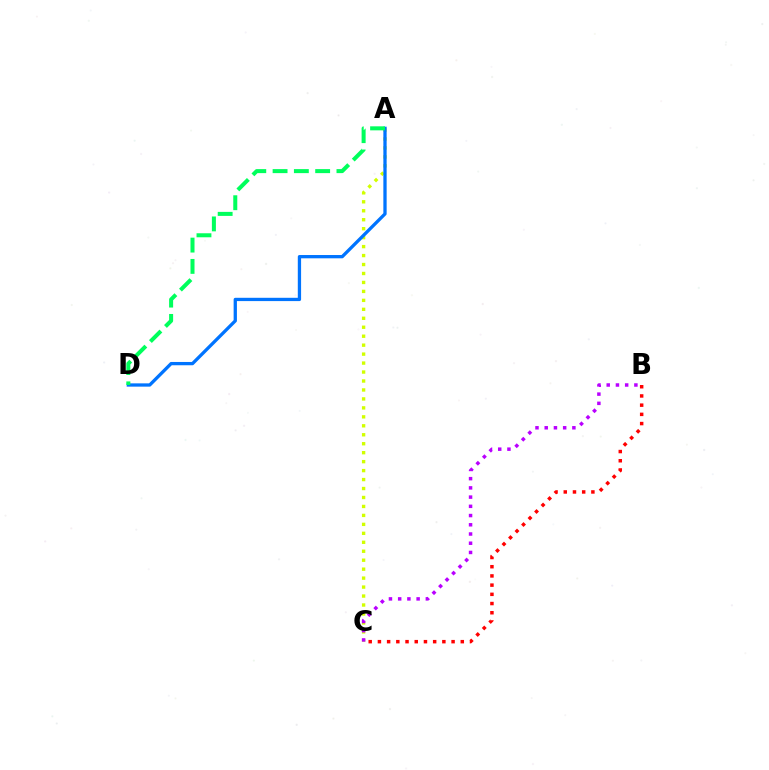{('B', 'C'): [{'color': '#ff0000', 'line_style': 'dotted', 'thickness': 2.5}, {'color': '#b900ff', 'line_style': 'dotted', 'thickness': 2.51}], ('A', 'C'): [{'color': '#d1ff00', 'line_style': 'dotted', 'thickness': 2.43}], ('A', 'D'): [{'color': '#0074ff', 'line_style': 'solid', 'thickness': 2.37}, {'color': '#00ff5c', 'line_style': 'dashed', 'thickness': 2.89}]}